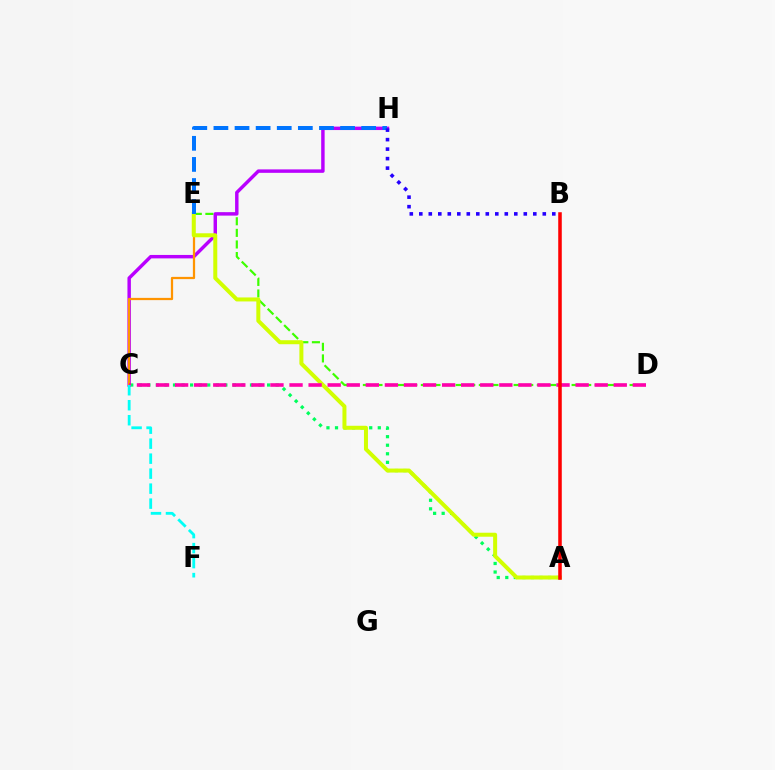{('D', 'E'): [{'color': '#3dff00', 'line_style': 'dashed', 'thickness': 1.58}], ('C', 'H'): [{'color': '#b900ff', 'line_style': 'solid', 'thickness': 2.48}], ('A', 'C'): [{'color': '#00ff5c', 'line_style': 'dotted', 'thickness': 2.32}], ('C', 'E'): [{'color': '#ff9400', 'line_style': 'solid', 'thickness': 1.62}], ('A', 'E'): [{'color': '#d1ff00', 'line_style': 'solid', 'thickness': 2.88}], ('C', 'D'): [{'color': '#ff00ac', 'line_style': 'dashed', 'thickness': 2.59}], ('C', 'F'): [{'color': '#00fff6', 'line_style': 'dashed', 'thickness': 2.04}], ('E', 'H'): [{'color': '#0074ff', 'line_style': 'dashed', 'thickness': 2.87}], ('A', 'B'): [{'color': '#ff0000', 'line_style': 'solid', 'thickness': 2.55}], ('B', 'H'): [{'color': '#2500ff', 'line_style': 'dotted', 'thickness': 2.58}]}